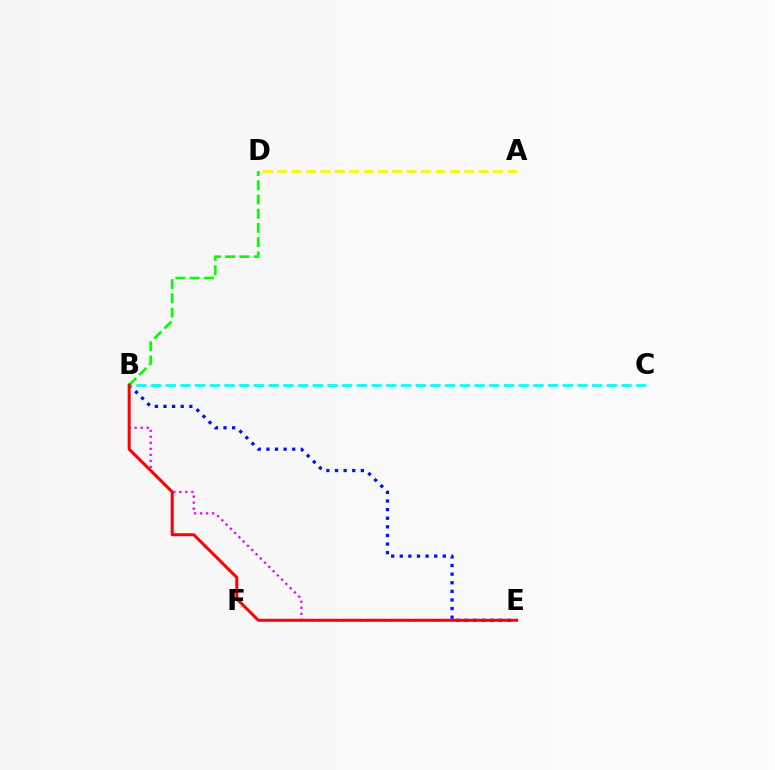{('B', 'E'): [{'color': '#0010ff', 'line_style': 'dotted', 'thickness': 2.34}, {'color': '#ee00ff', 'line_style': 'dotted', 'thickness': 1.64}, {'color': '#ff0000', 'line_style': 'solid', 'thickness': 2.15}], ('A', 'D'): [{'color': '#fcf500', 'line_style': 'dashed', 'thickness': 1.95}], ('B', 'C'): [{'color': '#00fff6', 'line_style': 'dashed', 'thickness': 2.0}], ('B', 'D'): [{'color': '#08ff00', 'line_style': 'dashed', 'thickness': 1.93}]}